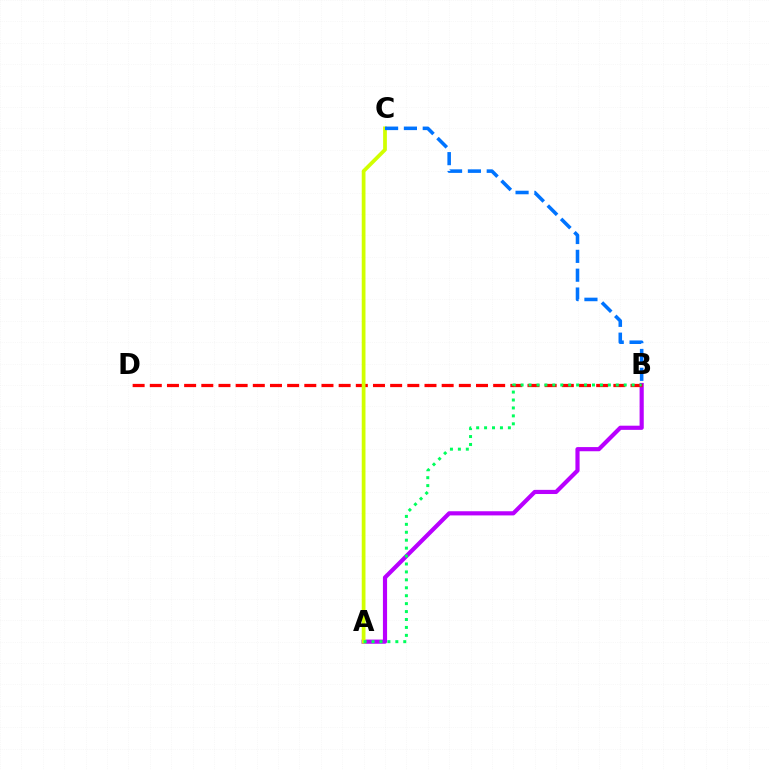{('A', 'B'): [{'color': '#b900ff', 'line_style': 'solid', 'thickness': 3.0}, {'color': '#00ff5c', 'line_style': 'dotted', 'thickness': 2.15}], ('B', 'D'): [{'color': '#ff0000', 'line_style': 'dashed', 'thickness': 2.33}], ('A', 'C'): [{'color': '#d1ff00', 'line_style': 'solid', 'thickness': 2.69}], ('B', 'C'): [{'color': '#0074ff', 'line_style': 'dashed', 'thickness': 2.56}]}